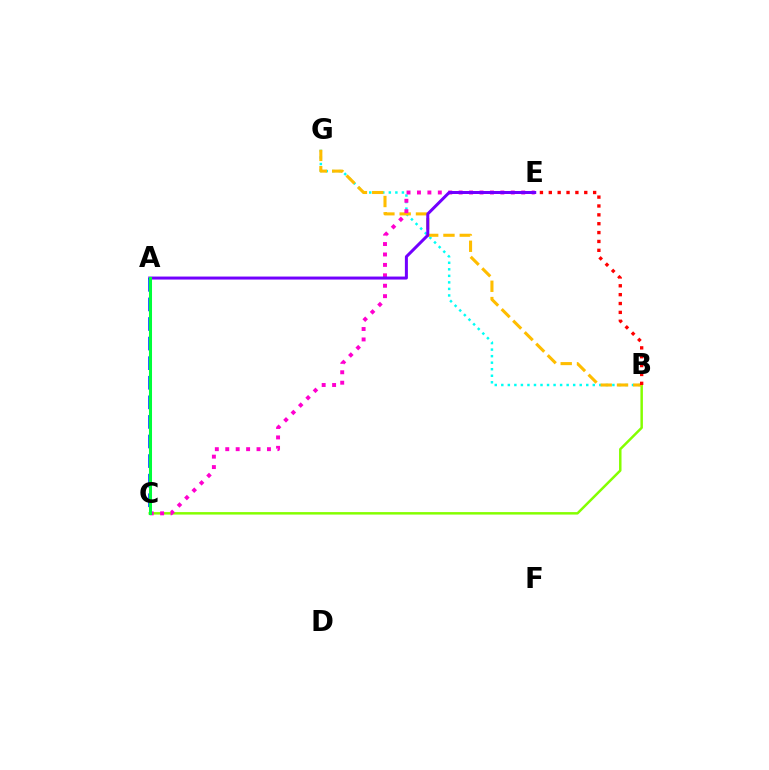{('B', 'G'): [{'color': '#00fff6', 'line_style': 'dotted', 'thickness': 1.78}, {'color': '#ffbd00', 'line_style': 'dashed', 'thickness': 2.21}], ('B', 'C'): [{'color': '#84ff00', 'line_style': 'solid', 'thickness': 1.78}], ('C', 'E'): [{'color': '#ff00cf', 'line_style': 'dotted', 'thickness': 2.83}], ('A', 'E'): [{'color': '#7200ff', 'line_style': 'solid', 'thickness': 2.16}], ('B', 'E'): [{'color': '#ff0000', 'line_style': 'dotted', 'thickness': 2.41}], ('A', 'C'): [{'color': '#004bff', 'line_style': 'dashed', 'thickness': 2.66}, {'color': '#00ff39', 'line_style': 'solid', 'thickness': 2.19}]}